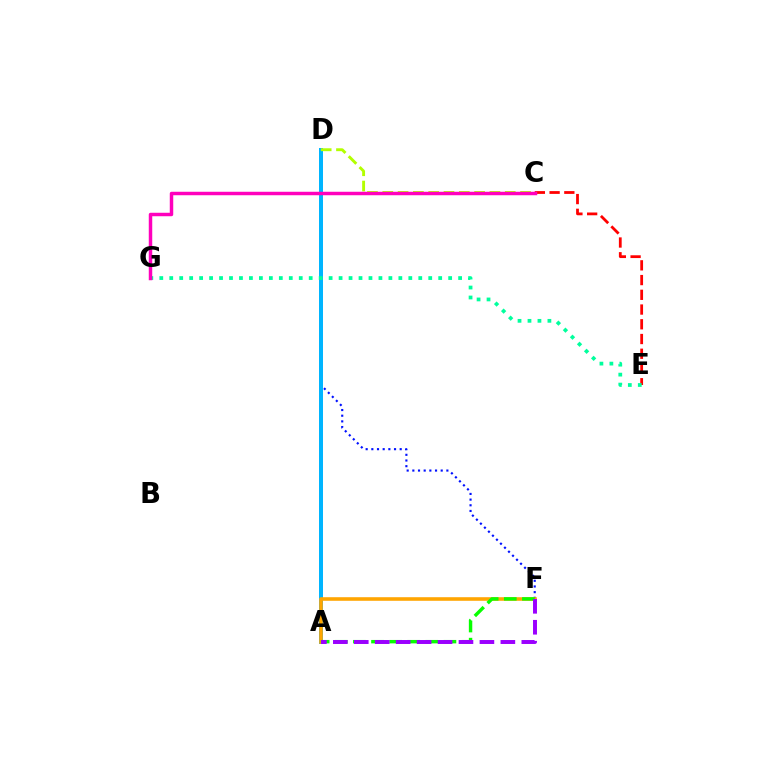{('D', 'F'): [{'color': '#0010ff', 'line_style': 'dotted', 'thickness': 1.54}], ('A', 'D'): [{'color': '#00b5ff', 'line_style': 'solid', 'thickness': 2.88}], ('C', 'E'): [{'color': '#ff0000', 'line_style': 'dashed', 'thickness': 2.0}], ('C', 'D'): [{'color': '#b3ff00', 'line_style': 'dashed', 'thickness': 2.08}], ('E', 'G'): [{'color': '#00ff9d', 'line_style': 'dotted', 'thickness': 2.71}], ('A', 'F'): [{'color': '#ffa500', 'line_style': 'solid', 'thickness': 2.58}, {'color': '#08ff00', 'line_style': 'dashed', 'thickness': 2.46}, {'color': '#9b00ff', 'line_style': 'dashed', 'thickness': 2.84}], ('C', 'G'): [{'color': '#ff00bd', 'line_style': 'solid', 'thickness': 2.5}]}